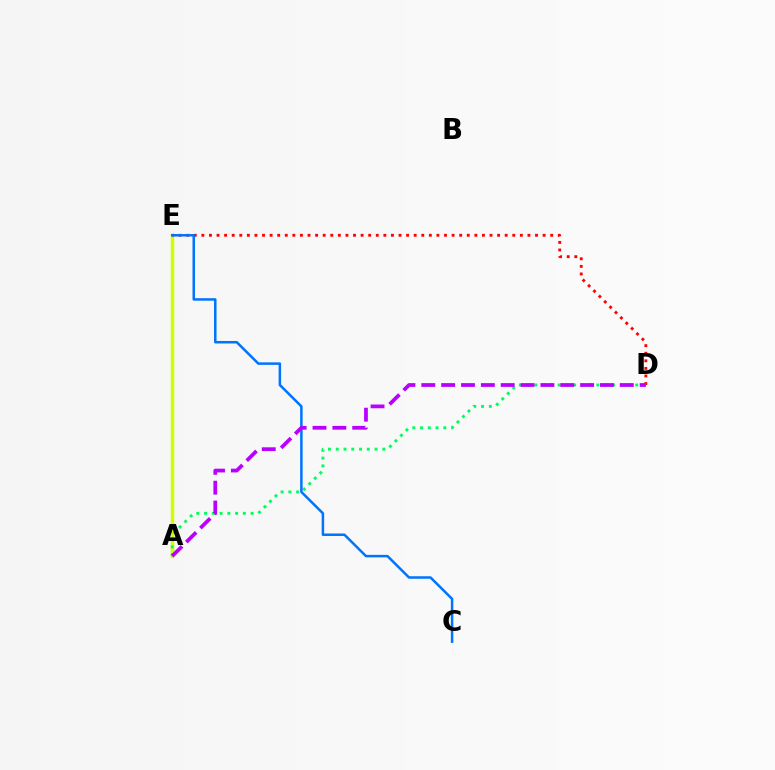{('A', 'E'): [{'color': '#d1ff00', 'line_style': 'solid', 'thickness': 2.52}], ('D', 'E'): [{'color': '#ff0000', 'line_style': 'dotted', 'thickness': 2.06}], ('A', 'D'): [{'color': '#00ff5c', 'line_style': 'dotted', 'thickness': 2.11}, {'color': '#b900ff', 'line_style': 'dashed', 'thickness': 2.7}], ('C', 'E'): [{'color': '#0074ff', 'line_style': 'solid', 'thickness': 1.81}]}